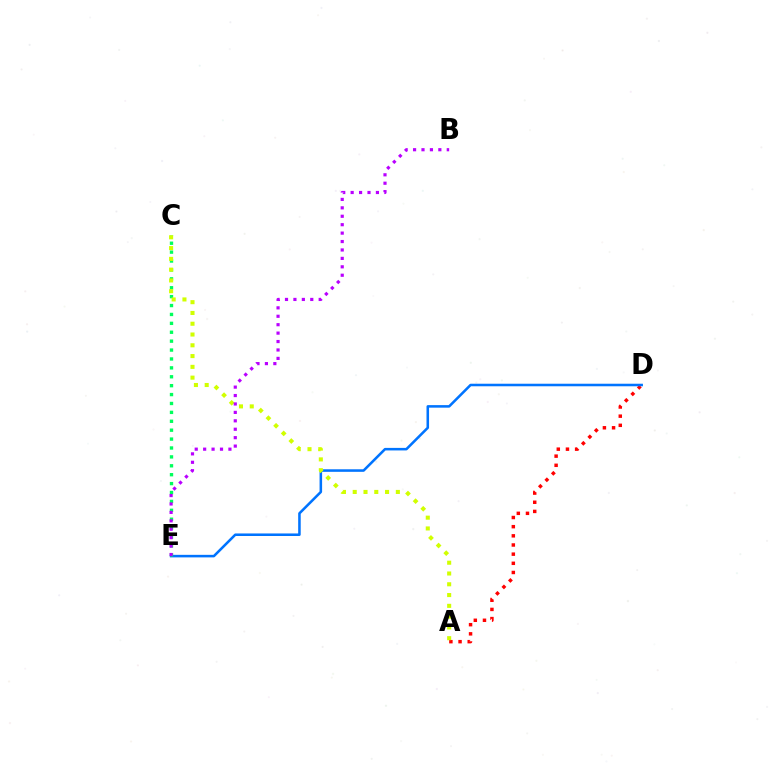{('A', 'D'): [{'color': '#ff0000', 'line_style': 'dotted', 'thickness': 2.49}], ('D', 'E'): [{'color': '#0074ff', 'line_style': 'solid', 'thickness': 1.83}], ('C', 'E'): [{'color': '#00ff5c', 'line_style': 'dotted', 'thickness': 2.42}], ('A', 'C'): [{'color': '#d1ff00', 'line_style': 'dotted', 'thickness': 2.93}], ('B', 'E'): [{'color': '#b900ff', 'line_style': 'dotted', 'thickness': 2.29}]}